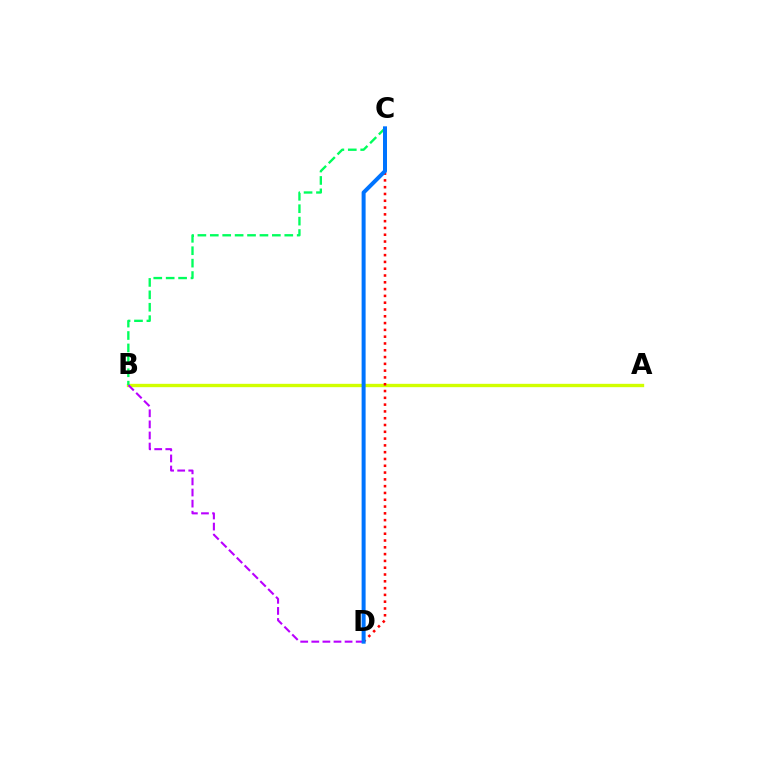{('A', 'B'): [{'color': '#d1ff00', 'line_style': 'solid', 'thickness': 2.41}], ('C', 'D'): [{'color': '#ff0000', 'line_style': 'dotted', 'thickness': 1.85}, {'color': '#0074ff', 'line_style': 'solid', 'thickness': 2.88}], ('B', 'D'): [{'color': '#b900ff', 'line_style': 'dashed', 'thickness': 1.51}], ('B', 'C'): [{'color': '#00ff5c', 'line_style': 'dashed', 'thickness': 1.69}]}